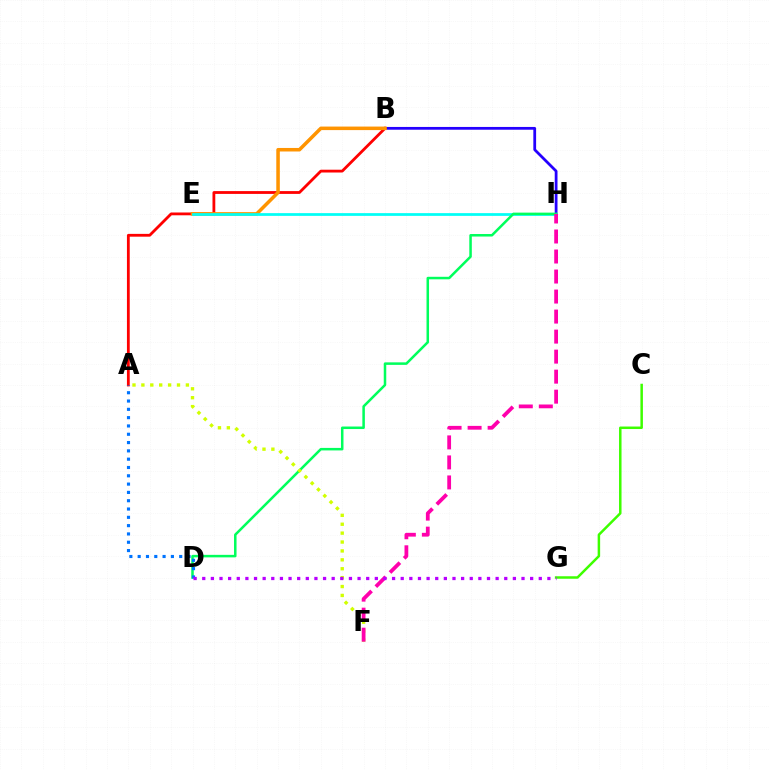{('B', 'H'): [{'color': '#2500ff', 'line_style': 'solid', 'thickness': 2.0}], ('A', 'B'): [{'color': '#ff0000', 'line_style': 'solid', 'thickness': 2.02}], ('C', 'G'): [{'color': '#3dff00', 'line_style': 'solid', 'thickness': 1.8}], ('B', 'E'): [{'color': '#ff9400', 'line_style': 'solid', 'thickness': 2.54}], ('E', 'H'): [{'color': '#00fff6', 'line_style': 'solid', 'thickness': 1.97}], ('D', 'H'): [{'color': '#00ff5c', 'line_style': 'solid', 'thickness': 1.81}], ('A', 'F'): [{'color': '#d1ff00', 'line_style': 'dotted', 'thickness': 2.42}], ('A', 'D'): [{'color': '#0074ff', 'line_style': 'dotted', 'thickness': 2.26}], ('F', 'H'): [{'color': '#ff00ac', 'line_style': 'dashed', 'thickness': 2.72}], ('D', 'G'): [{'color': '#b900ff', 'line_style': 'dotted', 'thickness': 2.34}]}